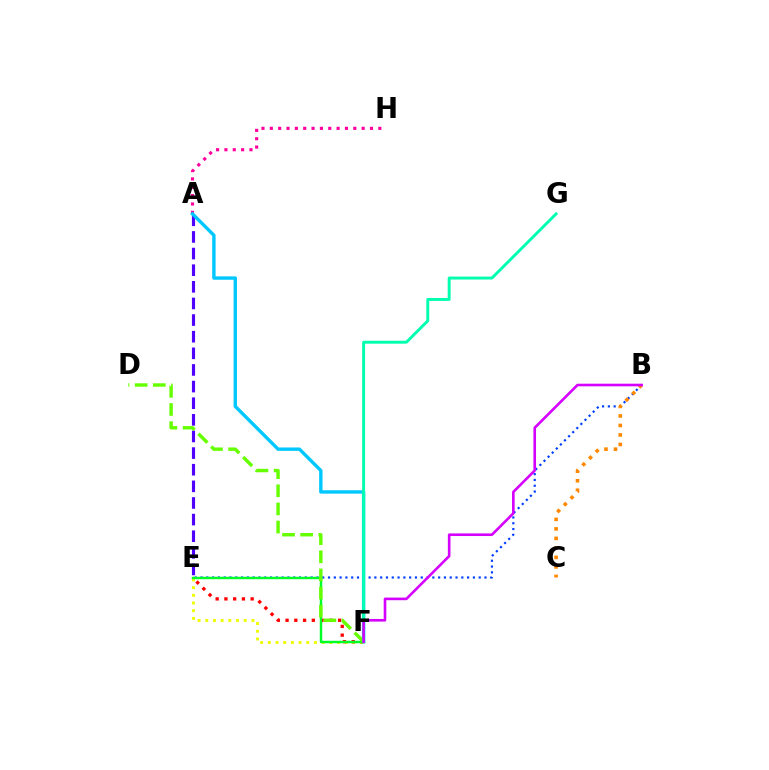{('E', 'F'): [{'color': '#eeff00', 'line_style': 'dotted', 'thickness': 2.09}, {'color': '#ff0000', 'line_style': 'dotted', 'thickness': 2.38}, {'color': '#00ff27', 'line_style': 'solid', 'thickness': 1.75}], ('A', 'H'): [{'color': '#ff00a0', 'line_style': 'dotted', 'thickness': 2.27}], ('A', 'E'): [{'color': '#4f00ff', 'line_style': 'dashed', 'thickness': 2.26}], ('A', 'F'): [{'color': '#00c7ff', 'line_style': 'solid', 'thickness': 2.43}], ('B', 'E'): [{'color': '#003fff', 'line_style': 'dotted', 'thickness': 1.57}], ('B', 'C'): [{'color': '#ff8800', 'line_style': 'dotted', 'thickness': 2.58}], ('D', 'F'): [{'color': '#66ff00', 'line_style': 'dashed', 'thickness': 2.46}], ('F', 'G'): [{'color': '#00ffaf', 'line_style': 'solid', 'thickness': 2.11}], ('B', 'F'): [{'color': '#d600ff', 'line_style': 'solid', 'thickness': 1.89}]}